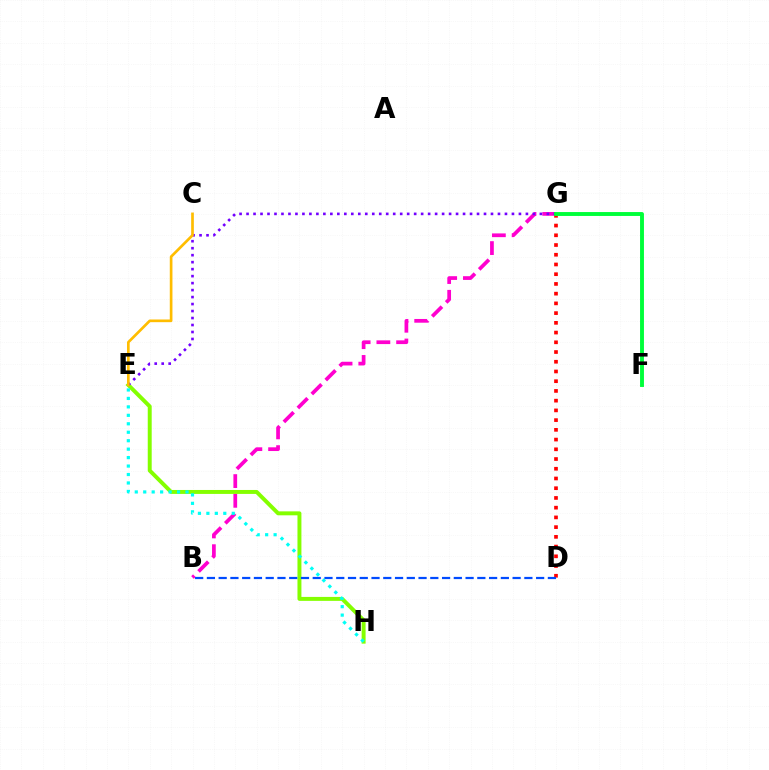{('E', 'H'): [{'color': '#84ff00', 'line_style': 'solid', 'thickness': 2.84}, {'color': '#00fff6', 'line_style': 'dotted', 'thickness': 2.3}], ('B', 'G'): [{'color': '#ff00cf', 'line_style': 'dashed', 'thickness': 2.68}], ('D', 'G'): [{'color': '#ff0000', 'line_style': 'dotted', 'thickness': 2.64}], ('E', 'G'): [{'color': '#7200ff', 'line_style': 'dotted', 'thickness': 1.9}], ('C', 'E'): [{'color': '#ffbd00', 'line_style': 'solid', 'thickness': 1.93}], ('F', 'G'): [{'color': '#00ff39', 'line_style': 'solid', 'thickness': 2.8}], ('B', 'D'): [{'color': '#004bff', 'line_style': 'dashed', 'thickness': 1.6}]}